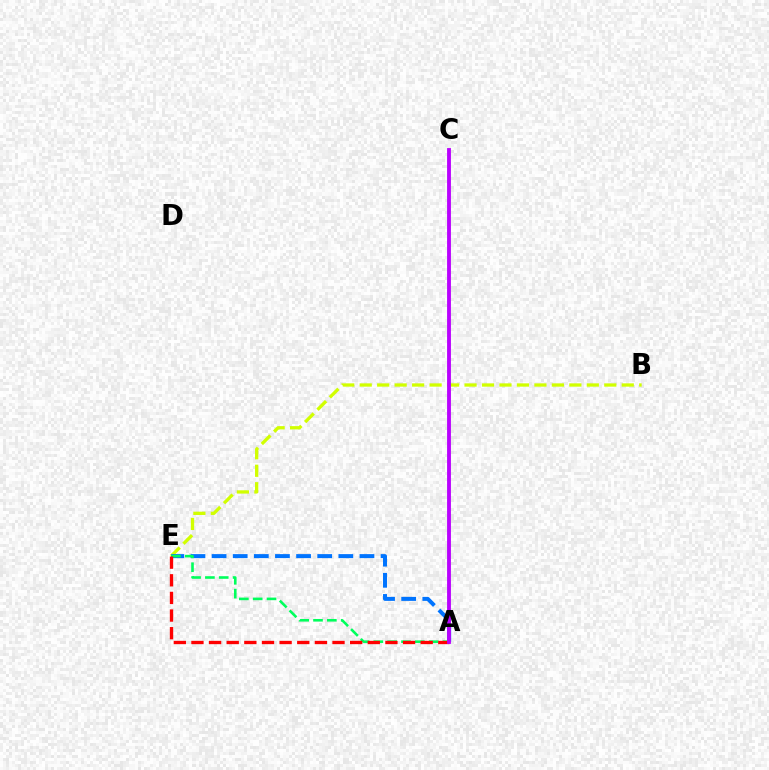{('B', 'E'): [{'color': '#d1ff00', 'line_style': 'dashed', 'thickness': 2.37}], ('A', 'E'): [{'color': '#0074ff', 'line_style': 'dashed', 'thickness': 2.87}, {'color': '#00ff5c', 'line_style': 'dashed', 'thickness': 1.88}, {'color': '#ff0000', 'line_style': 'dashed', 'thickness': 2.4}], ('A', 'C'): [{'color': '#b900ff', 'line_style': 'solid', 'thickness': 2.77}]}